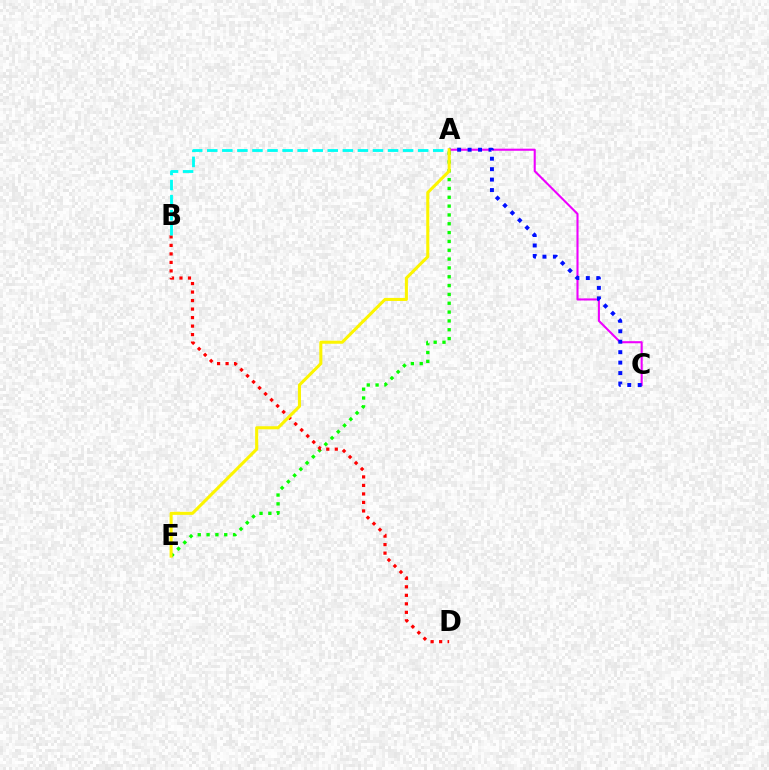{('A', 'C'): [{'color': '#ee00ff', 'line_style': 'solid', 'thickness': 1.5}, {'color': '#0010ff', 'line_style': 'dotted', 'thickness': 2.84}], ('A', 'E'): [{'color': '#08ff00', 'line_style': 'dotted', 'thickness': 2.4}, {'color': '#fcf500', 'line_style': 'solid', 'thickness': 2.2}], ('B', 'D'): [{'color': '#ff0000', 'line_style': 'dotted', 'thickness': 2.31}], ('A', 'B'): [{'color': '#00fff6', 'line_style': 'dashed', 'thickness': 2.05}]}